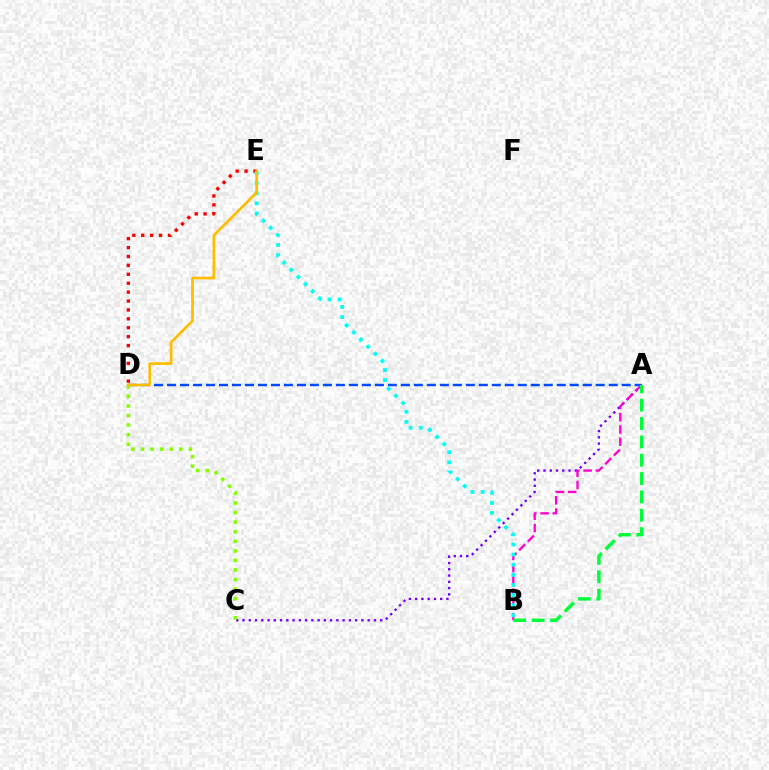{('A', 'C'): [{'color': '#7200ff', 'line_style': 'dotted', 'thickness': 1.7}], ('A', 'D'): [{'color': '#004bff', 'line_style': 'dashed', 'thickness': 1.76}], ('D', 'E'): [{'color': '#ff0000', 'line_style': 'dotted', 'thickness': 2.42}, {'color': '#ffbd00', 'line_style': 'solid', 'thickness': 1.95}], ('A', 'B'): [{'color': '#ff00cf', 'line_style': 'dashed', 'thickness': 1.66}, {'color': '#00ff39', 'line_style': 'dashed', 'thickness': 2.49}], ('C', 'D'): [{'color': '#84ff00', 'line_style': 'dotted', 'thickness': 2.6}], ('B', 'E'): [{'color': '#00fff6', 'line_style': 'dotted', 'thickness': 2.75}]}